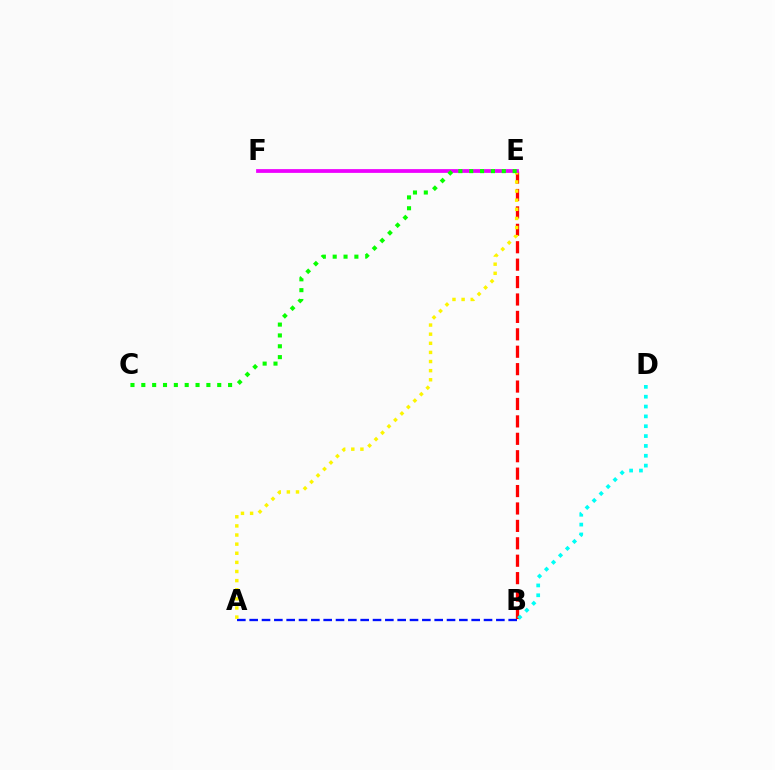{('A', 'B'): [{'color': '#0010ff', 'line_style': 'dashed', 'thickness': 1.68}], ('B', 'E'): [{'color': '#ff0000', 'line_style': 'dashed', 'thickness': 2.37}], ('B', 'D'): [{'color': '#00fff6', 'line_style': 'dotted', 'thickness': 2.67}], ('A', 'E'): [{'color': '#fcf500', 'line_style': 'dotted', 'thickness': 2.48}], ('E', 'F'): [{'color': '#ee00ff', 'line_style': 'solid', 'thickness': 2.71}], ('C', 'E'): [{'color': '#08ff00', 'line_style': 'dotted', 'thickness': 2.95}]}